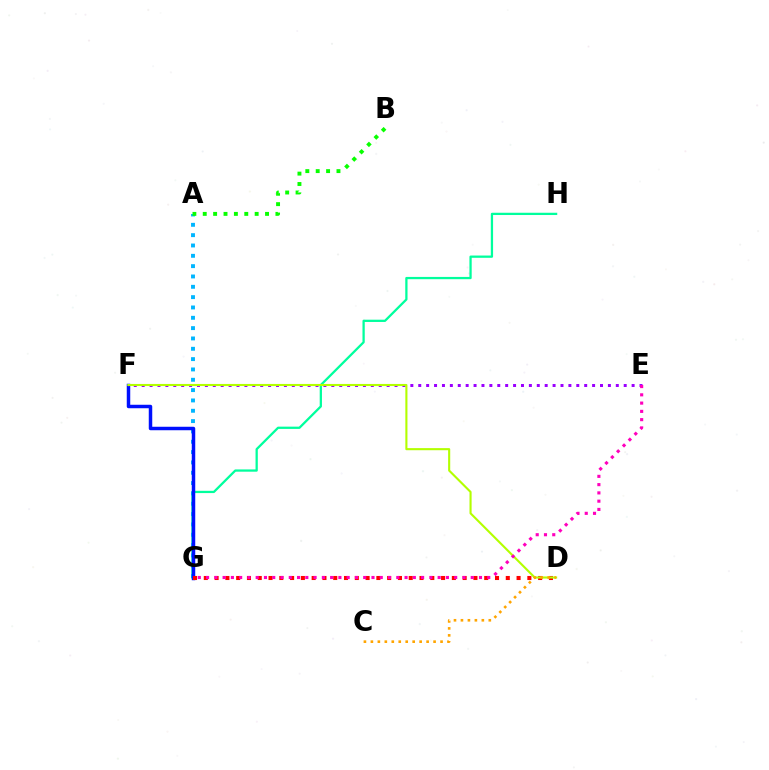{('G', 'H'): [{'color': '#00ff9d', 'line_style': 'solid', 'thickness': 1.63}], ('A', 'G'): [{'color': '#00b5ff', 'line_style': 'dotted', 'thickness': 2.81}], ('F', 'G'): [{'color': '#0010ff', 'line_style': 'solid', 'thickness': 2.5}], ('D', 'G'): [{'color': '#ff0000', 'line_style': 'dotted', 'thickness': 2.93}], ('E', 'F'): [{'color': '#9b00ff', 'line_style': 'dotted', 'thickness': 2.15}], ('A', 'B'): [{'color': '#08ff00', 'line_style': 'dotted', 'thickness': 2.82}], ('D', 'F'): [{'color': '#b3ff00', 'line_style': 'solid', 'thickness': 1.52}], ('E', 'G'): [{'color': '#ff00bd', 'line_style': 'dotted', 'thickness': 2.25}], ('C', 'D'): [{'color': '#ffa500', 'line_style': 'dotted', 'thickness': 1.89}]}